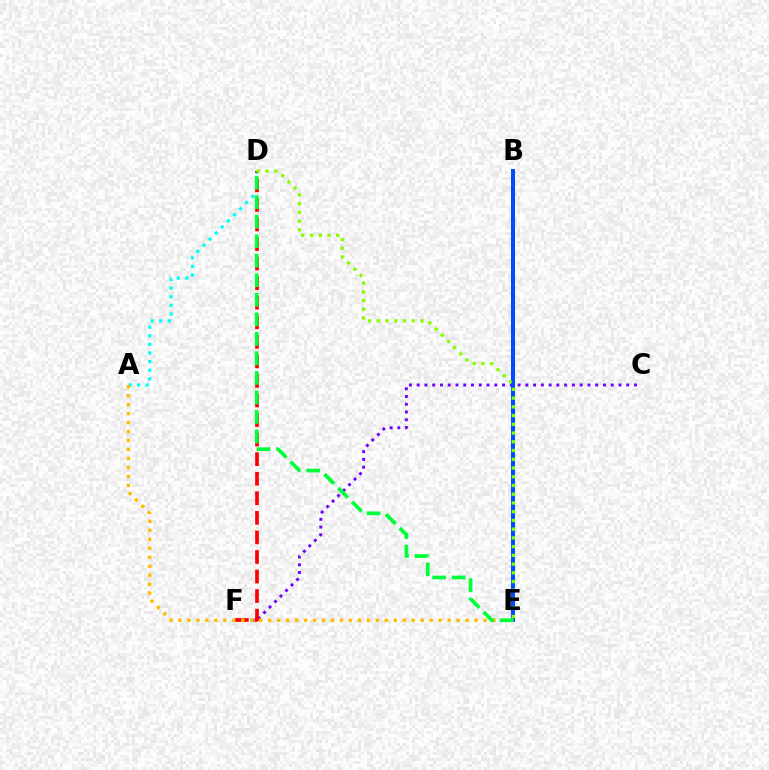{('A', 'D'): [{'color': '#00fff6', 'line_style': 'dotted', 'thickness': 2.34}], ('B', 'E'): [{'color': '#ff00cf', 'line_style': 'dashed', 'thickness': 2.88}, {'color': '#004bff', 'line_style': 'solid', 'thickness': 2.89}], ('C', 'F'): [{'color': '#7200ff', 'line_style': 'dotted', 'thickness': 2.11}], ('D', 'F'): [{'color': '#ff0000', 'line_style': 'dashed', 'thickness': 2.66}], ('A', 'E'): [{'color': '#ffbd00', 'line_style': 'dotted', 'thickness': 2.44}], ('D', 'E'): [{'color': '#00ff39', 'line_style': 'dashed', 'thickness': 2.65}, {'color': '#84ff00', 'line_style': 'dotted', 'thickness': 2.37}]}